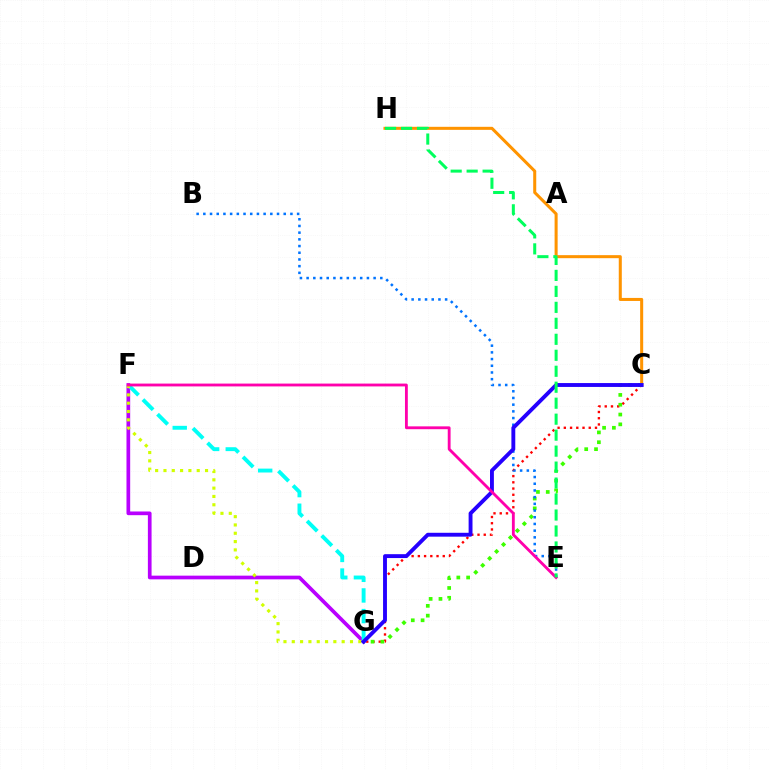{('F', 'G'): [{'color': '#b900ff', 'line_style': 'solid', 'thickness': 2.66}, {'color': '#00fff6', 'line_style': 'dashed', 'thickness': 2.8}, {'color': '#d1ff00', 'line_style': 'dotted', 'thickness': 2.26}], ('C', 'H'): [{'color': '#ff9400', 'line_style': 'solid', 'thickness': 2.18}], ('C', 'G'): [{'color': '#ff0000', 'line_style': 'dotted', 'thickness': 1.69}, {'color': '#3dff00', 'line_style': 'dotted', 'thickness': 2.67}, {'color': '#2500ff', 'line_style': 'solid', 'thickness': 2.79}], ('B', 'E'): [{'color': '#0074ff', 'line_style': 'dotted', 'thickness': 1.82}], ('E', 'F'): [{'color': '#ff00ac', 'line_style': 'solid', 'thickness': 2.04}], ('E', 'H'): [{'color': '#00ff5c', 'line_style': 'dashed', 'thickness': 2.17}]}